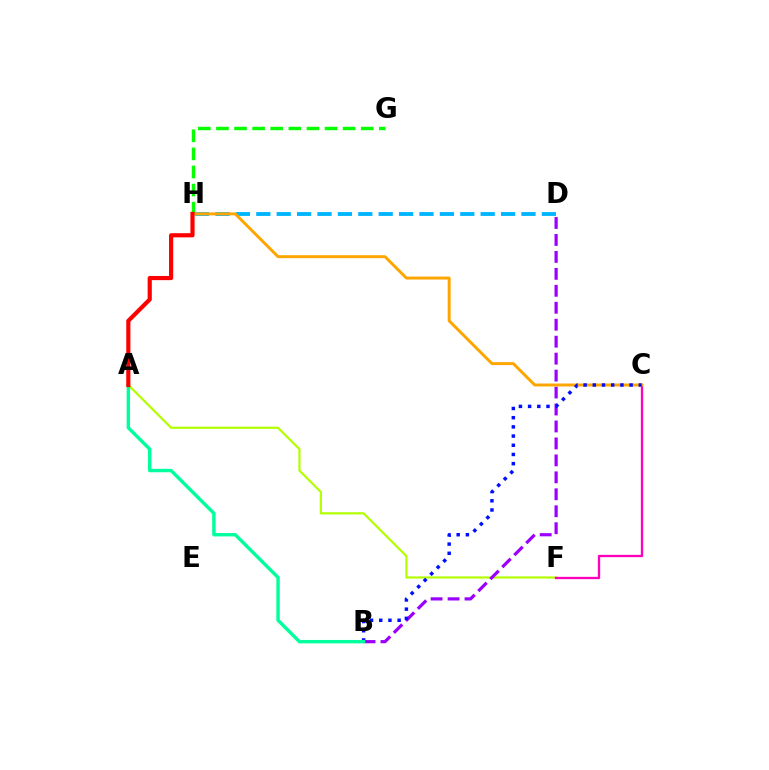{('A', 'F'): [{'color': '#b3ff00', 'line_style': 'solid', 'thickness': 1.59}], ('C', 'F'): [{'color': '#ff00bd', 'line_style': 'solid', 'thickness': 1.67}], ('G', 'H'): [{'color': '#08ff00', 'line_style': 'dashed', 'thickness': 2.46}], ('D', 'H'): [{'color': '#00b5ff', 'line_style': 'dashed', 'thickness': 2.77}], ('B', 'D'): [{'color': '#9b00ff', 'line_style': 'dashed', 'thickness': 2.3}], ('C', 'H'): [{'color': '#ffa500', 'line_style': 'solid', 'thickness': 2.12}], ('B', 'C'): [{'color': '#0010ff', 'line_style': 'dotted', 'thickness': 2.5}], ('A', 'B'): [{'color': '#00ff9d', 'line_style': 'solid', 'thickness': 2.45}], ('A', 'H'): [{'color': '#ff0000', 'line_style': 'solid', 'thickness': 2.99}]}